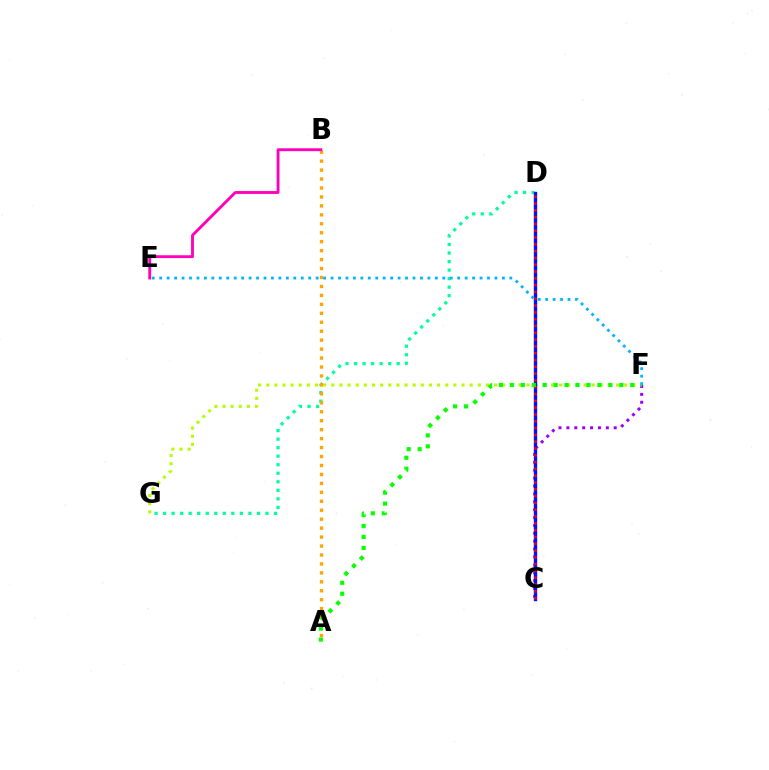{('C', 'F'): [{'color': '#9b00ff', 'line_style': 'dotted', 'thickness': 2.14}], ('D', 'G'): [{'color': '#00ff9d', 'line_style': 'dotted', 'thickness': 2.32}], ('F', 'G'): [{'color': '#b3ff00', 'line_style': 'dotted', 'thickness': 2.21}], ('A', 'B'): [{'color': '#ffa500', 'line_style': 'dotted', 'thickness': 2.43}], ('C', 'D'): [{'color': '#0010ff', 'line_style': 'solid', 'thickness': 2.43}, {'color': '#ff0000', 'line_style': 'dotted', 'thickness': 1.85}], ('B', 'E'): [{'color': '#ff00bd', 'line_style': 'solid', 'thickness': 2.06}], ('E', 'F'): [{'color': '#00b5ff', 'line_style': 'dotted', 'thickness': 2.02}], ('A', 'F'): [{'color': '#08ff00', 'line_style': 'dotted', 'thickness': 2.97}]}